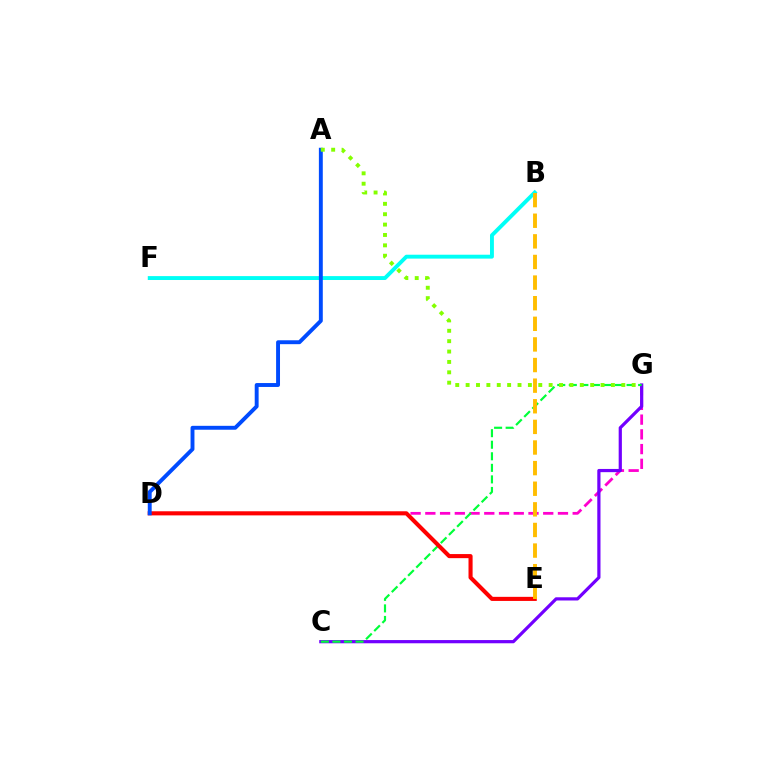{('D', 'G'): [{'color': '#ff00cf', 'line_style': 'dashed', 'thickness': 2.0}], ('C', 'G'): [{'color': '#7200ff', 'line_style': 'solid', 'thickness': 2.31}, {'color': '#00ff39', 'line_style': 'dashed', 'thickness': 1.57}], ('D', 'E'): [{'color': '#ff0000', 'line_style': 'solid', 'thickness': 2.95}], ('B', 'F'): [{'color': '#00fff6', 'line_style': 'solid', 'thickness': 2.81}], ('B', 'E'): [{'color': '#ffbd00', 'line_style': 'dashed', 'thickness': 2.8}], ('A', 'D'): [{'color': '#004bff', 'line_style': 'solid', 'thickness': 2.81}], ('A', 'G'): [{'color': '#84ff00', 'line_style': 'dotted', 'thickness': 2.82}]}